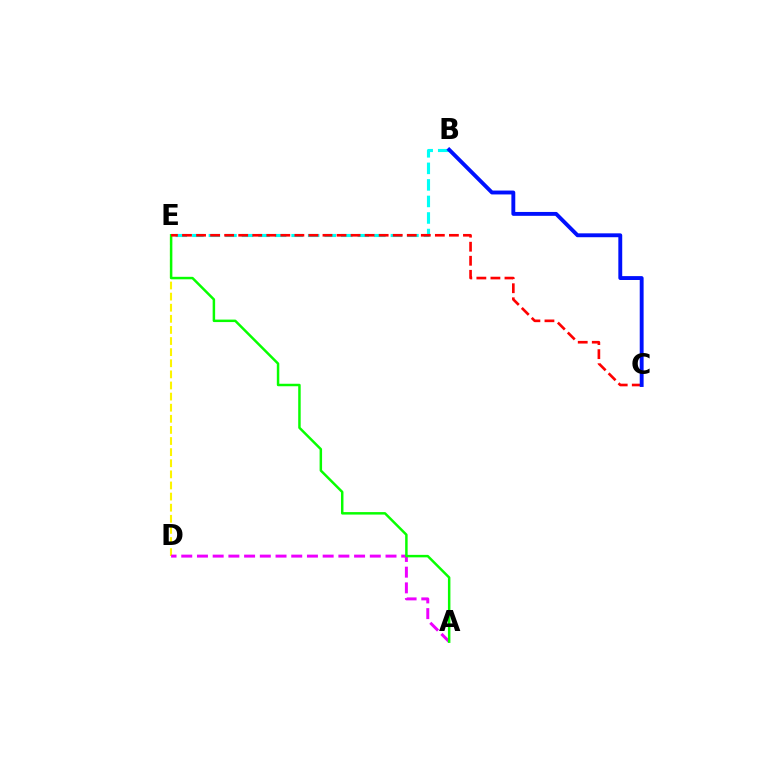{('B', 'E'): [{'color': '#00fff6', 'line_style': 'dashed', 'thickness': 2.25}], ('D', 'E'): [{'color': '#fcf500', 'line_style': 'dashed', 'thickness': 1.51}], ('A', 'D'): [{'color': '#ee00ff', 'line_style': 'dashed', 'thickness': 2.13}], ('A', 'E'): [{'color': '#08ff00', 'line_style': 'solid', 'thickness': 1.78}], ('C', 'E'): [{'color': '#ff0000', 'line_style': 'dashed', 'thickness': 1.91}], ('B', 'C'): [{'color': '#0010ff', 'line_style': 'solid', 'thickness': 2.8}]}